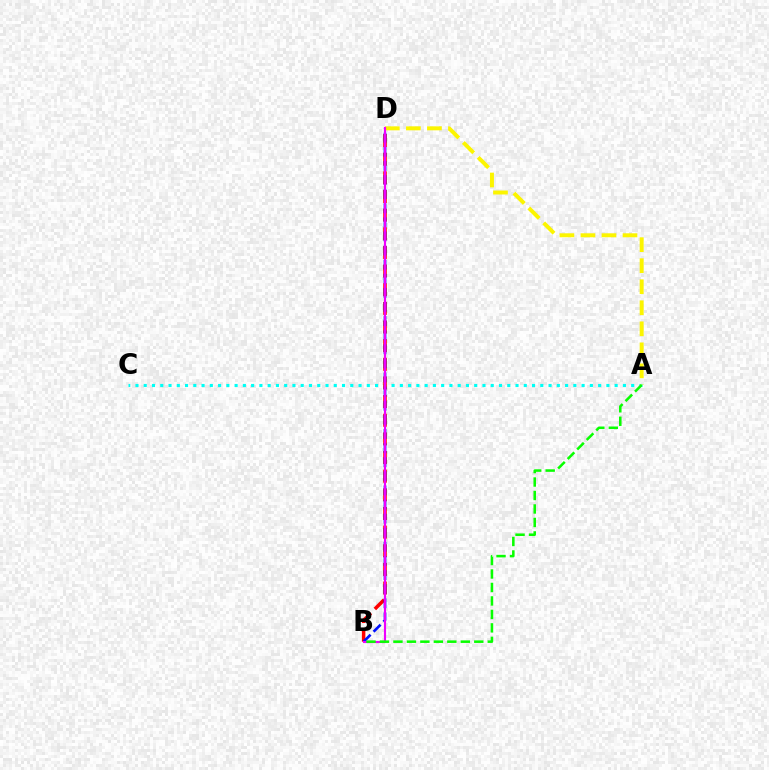{('A', 'C'): [{'color': '#00fff6', 'line_style': 'dotted', 'thickness': 2.24}], ('B', 'D'): [{'color': '#ff0000', 'line_style': 'dashed', 'thickness': 2.53}, {'color': '#0010ff', 'line_style': 'dashed', 'thickness': 1.92}, {'color': '#ee00ff', 'line_style': 'solid', 'thickness': 1.55}], ('A', 'D'): [{'color': '#fcf500', 'line_style': 'dashed', 'thickness': 2.86}], ('A', 'B'): [{'color': '#08ff00', 'line_style': 'dashed', 'thickness': 1.83}]}